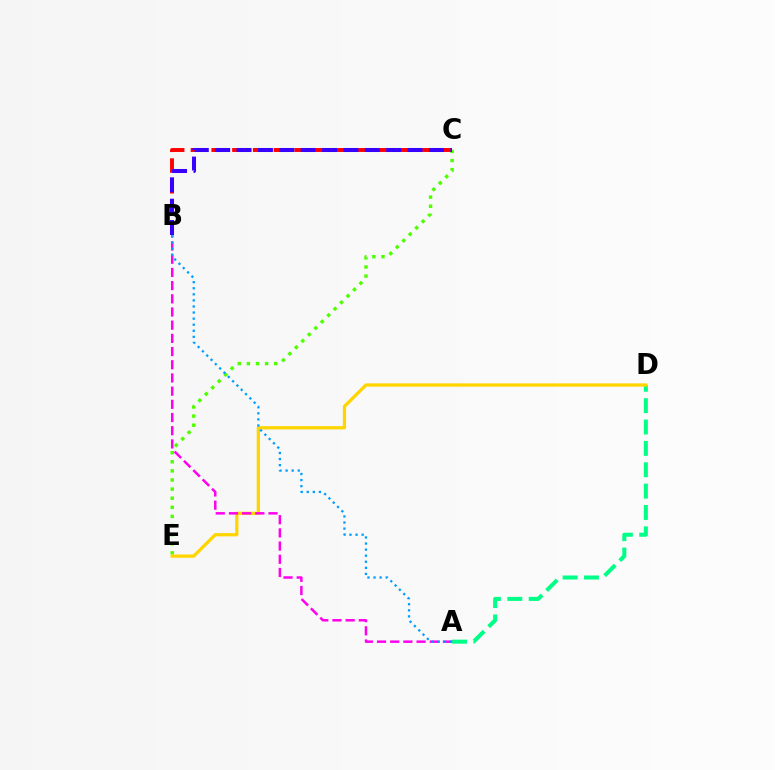{('A', 'D'): [{'color': '#00ff86', 'line_style': 'dashed', 'thickness': 2.9}], ('C', 'E'): [{'color': '#4fff00', 'line_style': 'dotted', 'thickness': 2.47}], ('D', 'E'): [{'color': '#ffd500', 'line_style': 'solid', 'thickness': 2.35}], ('B', 'C'): [{'color': '#ff0000', 'line_style': 'dashed', 'thickness': 2.82}, {'color': '#3700ff', 'line_style': 'dashed', 'thickness': 2.9}], ('A', 'B'): [{'color': '#ff00ed', 'line_style': 'dashed', 'thickness': 1.79}, {'color': '#009eff', 'line_style': 'dotted', 'thickness': 1.65}]}